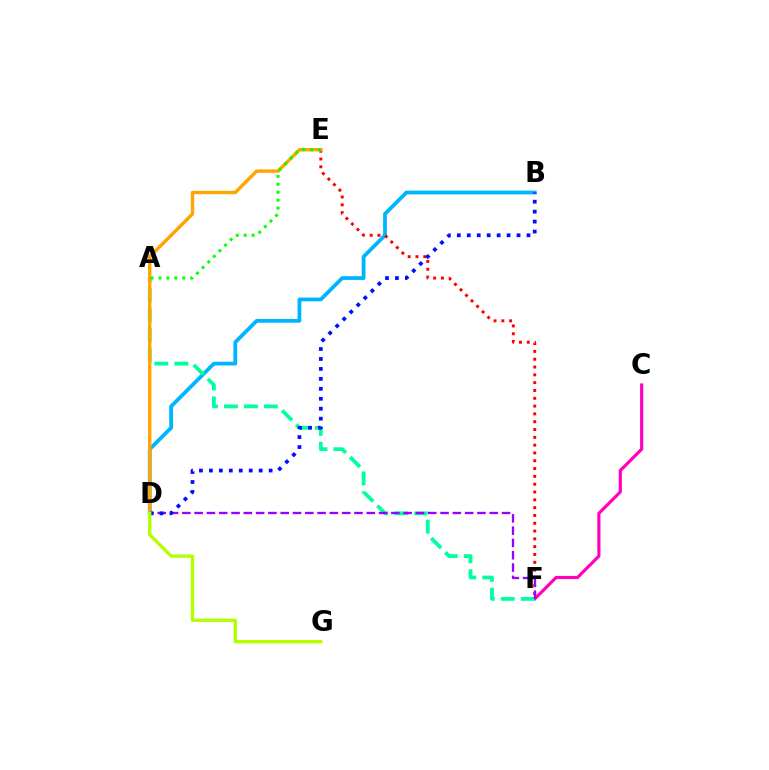{('C', 'F'): [{'color': '#ff00bd', 'line_style': 'solid', 'thickness': 2.27}], ('B', 'D'): [{'color': '#00b5ff', 'line_style': 'solid', 'thickness': 2.73}, {'color': '#0010ff', 'line_style': 'dotted', 'thickness': 2.7}], ('E', 'F'): [{'color': '#ff0000', 'line_style': 'dotted', 'thickness': 2.12}], ('A', 'F'): [{'color': '#00ff9d', 'line_style': 'dashed', 'thickness': 2.71}], ('D', 'E'): [{'color': '#ffa500', 'line_style': 'solid', 'thickness': 2.46}], ('A', 'E'): [{'color': '#08ff00', 'line_style': 'dotted', 'thickness': 2.15}], ('D', 'F'): [{'color': '#9b00ff', 'line_style': 'dashed', 'thickness': 1.67}], ('D', 'G'): [{'color': '#b3ff00', 'line_style': 'solid', 'thickness': 2.41}]}